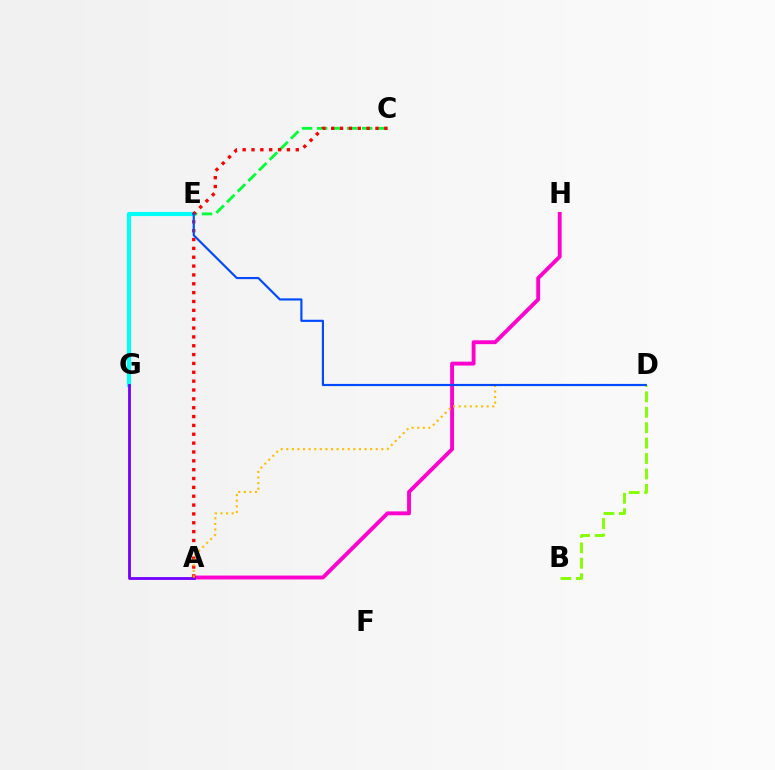{('A', 'H'): [{'color': '#ff00cf', 'line_style': 'solid', 'thickness': 2.79}], ('E', 'G'): [{'color': '#00fff6', 'line_style': 'solid', 'thickness': 2.98}], ('C', 'E'): [{'color': '#00ff39', 'line_style': 'dashed', 'thickness': 2.04}], ('A', 'G'): [{'color': '#7200ff', 'line_style': 'solid', 'thickness': 2.02}], ('B', 'D'): [{'color': '#84ff00', 'line_style': 'dashed', 'thickness': 2.1}], ('A', 'C'): [{'color': '#ff0000', 'line_style': 'dotted', 'thickness': 2.41}], ('A', 'D'): [{'color': '#ffbd00', 'line_style': 'dotted', 'thickness': 1.52}], ('D', 'E'): [{'color': '#004bff', 'line_style': 'solid', 'thickness': 1.56}]}